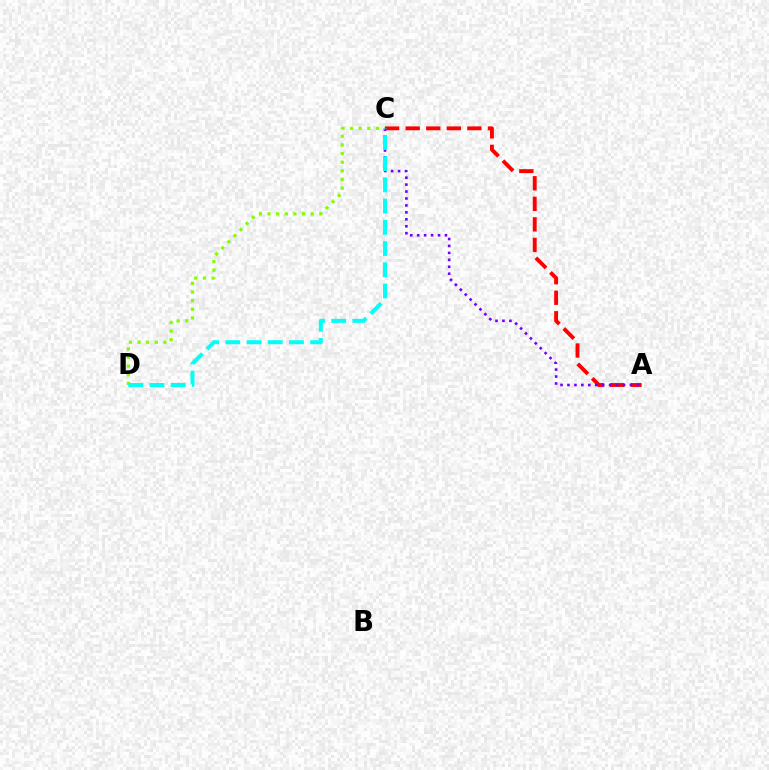{('A', 'C'): [{'color': '#ff0000', 'line_style': 'dashed', 'thickness': 2.79}, {'color': '#7200ff', 'line_style': 'dotted', 'thickness': 1.89}], ('C', 'D'): [{'color': '#84ff00', 'line_style': 'dotted', 'thickness': 2.35}, {'color': '#00fff6', 'line_style': 'dashed', 'thickness': 2.88}]}